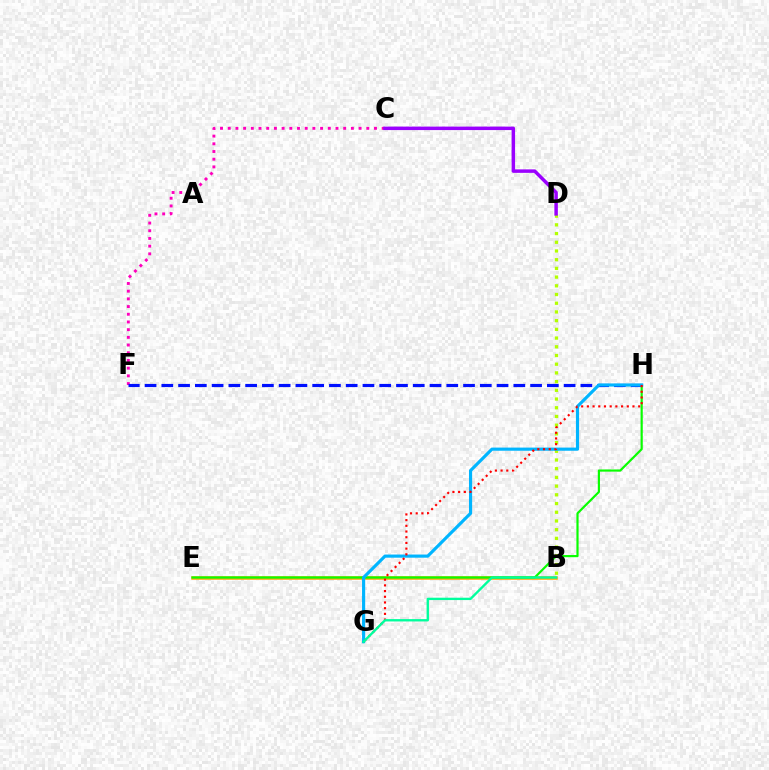{('B', 'D'): [{'color': '#b3ff00', 'line_style': 'dotted', 'thickness': 2.37}], ('C', 'F'): [{'color': '#ff00bd', 'line_style': 'dotted', 'thickness': 2.09}], ('B', 'E'): [{'color': '#ffa500', 'line_style': 'solid', 'thickness': 2.52}], ('F', 'H'): [{'color': '#0010ff', 'line_style': 'dashed', 'thickness': 2.28}], ('E', 'H'): [{'color': '#08ff00', 'line_style': 'solid', 'thickness': 1.57}], ('G', 'H'): [{'color': '#00b5ff', 'line_style': 'solid', 'thickness': 2.27}, {'color': '#ff0000', 'line_style': 'dotted', 'thickness': 1.55}], ('C', 'D'): [{'color': '#9b00ff', 'line_style': 'solid', 'thickness': 2.5}], ('B', 'G'): [{'color': '#00ff9d', 'line_style': 'solid', 'thickness': 1.7}]}